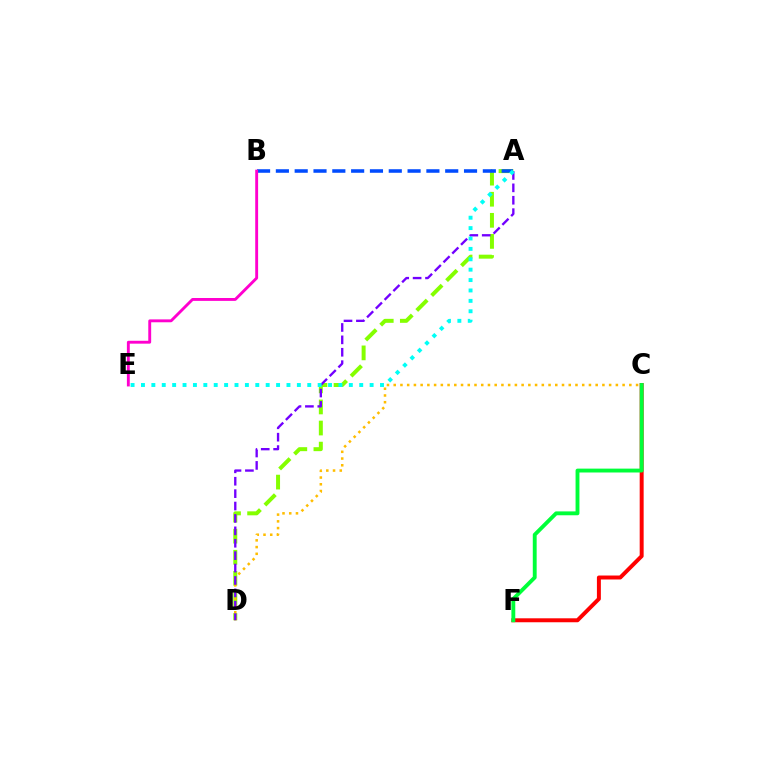{('A', 'D'): [{'color': '#84ff00', 'line_style': 'dashed', 'thickness': 2.86}, {'color': '#7200ff', 'line_style': 'dashed', 'thickness': 1.69}], ('C', 'D'): [{'color': '#ffbd00', 'line_style': 'dotted', 'thickness': 1.83}], ('A', 'B'): [{'color': '#004bff', 'line_style': 'dashed', 'thickness': 2.56}], ('B', 'E'): [{'color': '#ff00cf', 'line_style': 'solid', 'thickness': 2.08}], ('A', 'E'): [{'color': '#00fff6', 'line_style': 'dotted', 'thickness': 2.82}], ('C', 'F'): [{'color': '#ff0000', 'line_style': 'solid', 'thickness': 2.85}, {'color': '#00ff39', 'line_style': 'solid', 'thickness': 2.79}]}